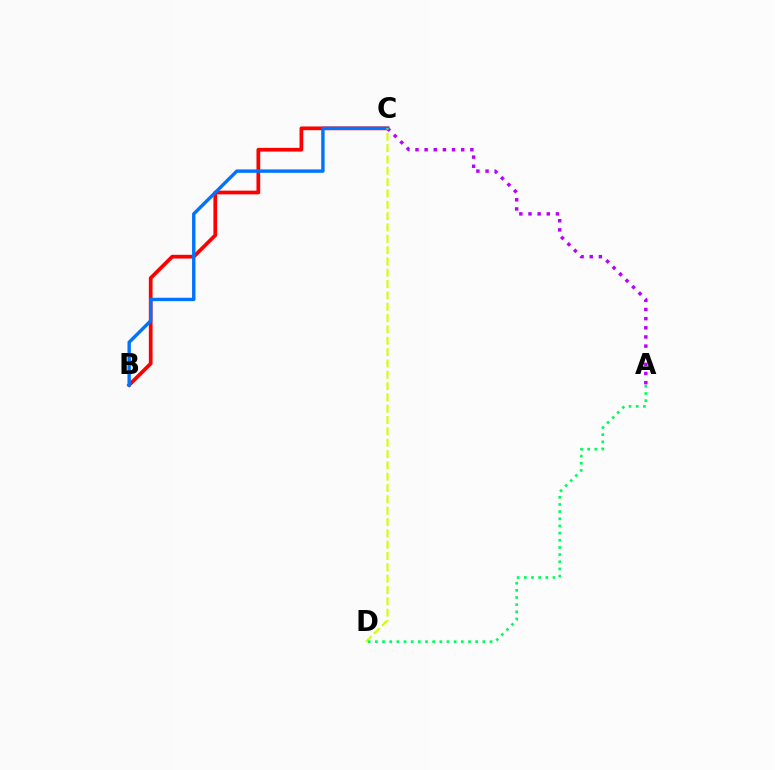{('B', 'C'): [{'color': '#ff0000', 'line_style': 'solid', 'thickness': 2.68}, {'color': '#0074ff', 'line_style': 'solid', 'thickness': 2.44}], ('A', 'C'): [{'color': '#b900ff', 'line_style': 'dotted', 'thickness': 2.48}], ('C', 'D'): [{'color': '#d1ff00', 'line_style': 'dashed', 'thickness': 1.54}], ('A', 'D'): [{'color': '#00ff5c', 'line_style': 'dotted', 'thickness': 1.95}]}